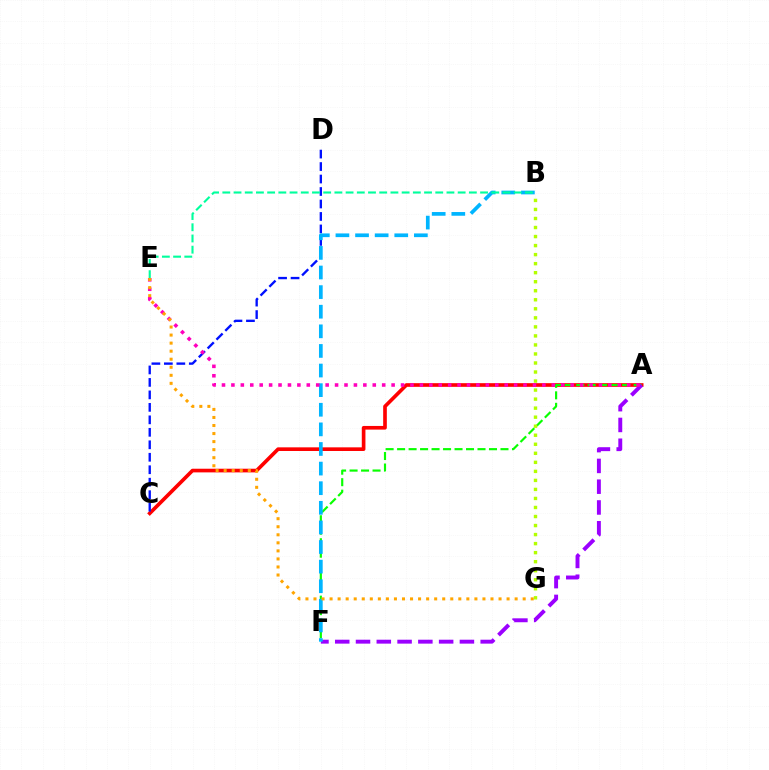{('A', 'C'): [{'color': '#ff0000', 'line_style': 'solid', 'thickness': 2.63}], ('A', 'F'): [{'color': '#08ff00', 'line_style': 'dashed', 'thickness': 1.56}, {'color': '#9b00ff', 'line_style': 'dashed', 'thickness': 2.82}], ('C', 'D'): [{'color': '#0010ff', 'line_style': 'dashed', 'thickness': 1.69}], ('B', 'F'): [{'color': '#00b5ff', 'line_style': 'dashed', 'thickness': 2.66}], ('A', 'E'): [{'color': '#ff00bd', 'line_style': 'dotted', 'thickness': 2.56}], ('B', 'G'): [{'color': '#b3ff00', 'line_style': 'dotted', 'thickness': 2.45}], ('B', 'E'): [{'color': '#00ff9d', 'line_style': 'dashed', 'thickness': 1.52}], ('E', 'G'): [{'color': '#ffa500', 'line_style': 'dotted', 'thickness': 2.19}]}